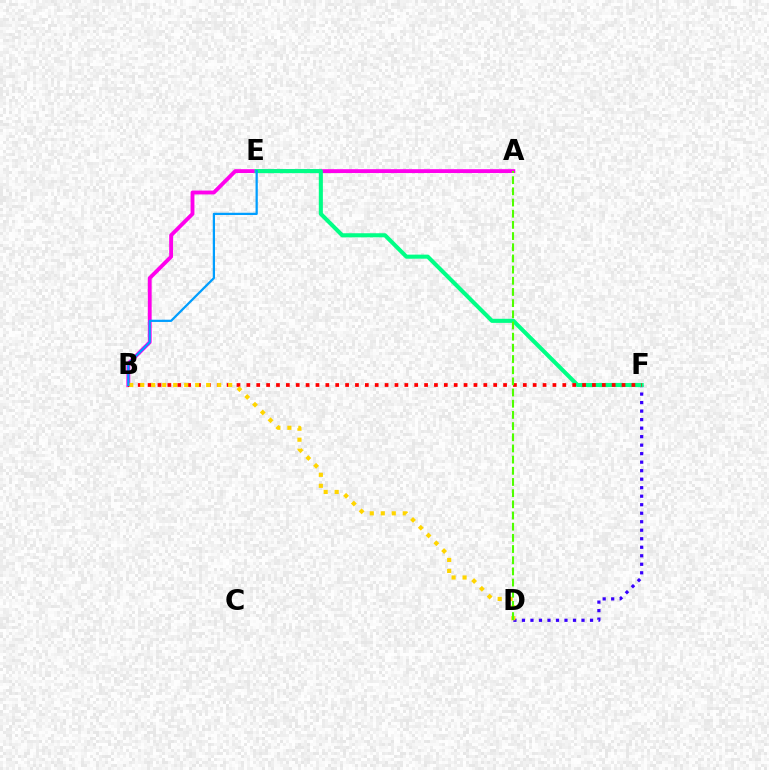{('A', 'B'): [{'color': '#ff00ed', 'line_style': 'solid', 'thickness': 2.78}], ('D', 'F'): [{'color': '#3700ff', 'line_style': 'dotted', 'thickness': 2.31}], ('E', 'F'): [{'color': '#00ff86', 'line_style': 'solid', 'thickness': 2.93}], ('B', 'F'): [{'color': '#ff0000', 'line_style': 'dotted', 'thickness': 2.68}], ('B', 'D'): [{'color': '#ffd500', 'line_style': 'dotted', 'thickness': 2.99}], ('A', 'D'): [{'color': '#4fff00', 'line_style': 'dashed', 'thickness': 1.52}], ('B', 'E'): [{'color': '#009eff', 'line_style': 'solid', 'thickness': 1.62}]}